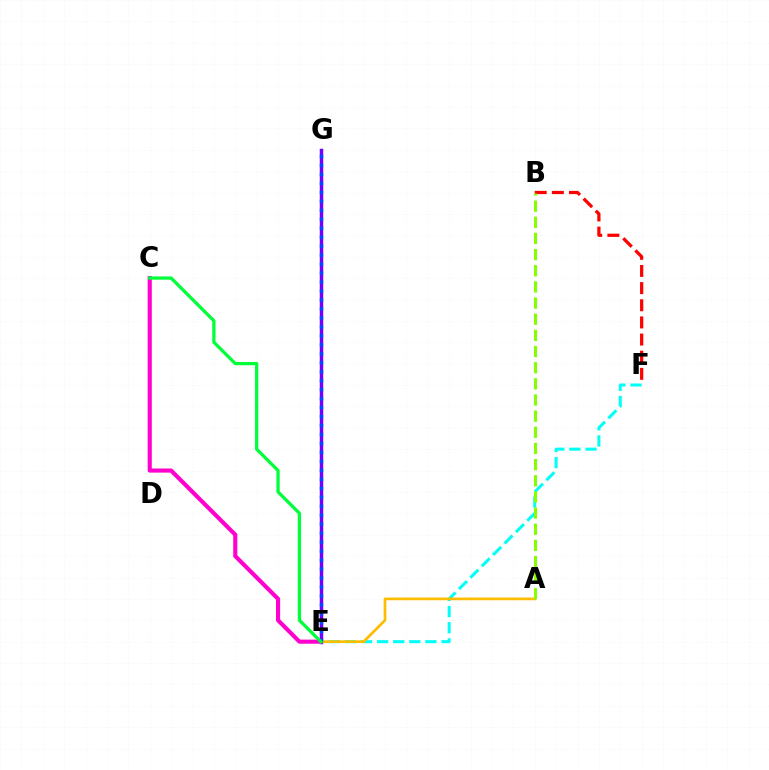{('B', 'F'): [{'color': '#ff0000', 'line_style': 'dashed', 'thickness': 2.33}], ('E', 'G'): [{'color': '#7200ff', 'line_style': 'solid', 'thickness': 2.51}, {'color': '#004bff', 'line_style': 'dotted', 'thickness': 2.44}], ('E', 'F'): [{'color': '#00fff6', 'line_style': 'dashed', 'thickness': 2.19}], ('A', 'E'): [{'color': '#ffbd00', 'line_style': 'solid', 'thickness': 1.95}], ('C', 'E'): [{'color': '#ff00cf', 'line_style': 'solid', 'thickness': 2.97}, {'color': '#00ff39', 'line_style': 'solid', 'thickness': 2.35}], ('A', 'B'): [{'color': '#84ff00', 'line_style': 'dashed', 'thickness': 2.19}]}